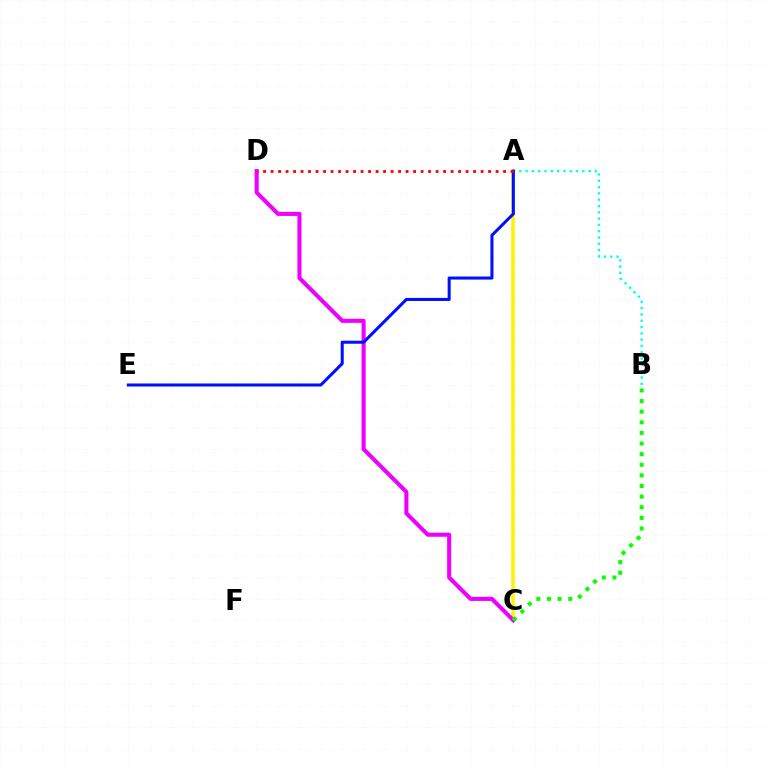{('A', 'C'): [{'color': '#fcf500', 'line_style': 'solid', 'thickness': 2.56}], ('C', 'D'): [{'color': '#ee00ff', 'line_style': 'solid', 'thickness': 2.94}], ('A', 'B'): [{'color': '#00fff6', 'line_style': 'dotted', 'thickness': 1.71}], ('A', 'E'): [{'color': '#0010ff', 'line_style': 'solid', 'thickness': 2.19}], ('A', 'D'): [{'color': '#ff0000', 'line_style': 'dotted', 'thickness': 2.04}], ('B', 'C'): [{'color': '#08ff00', 'line_style': 'dotted', 'thickness': 2.89}]}